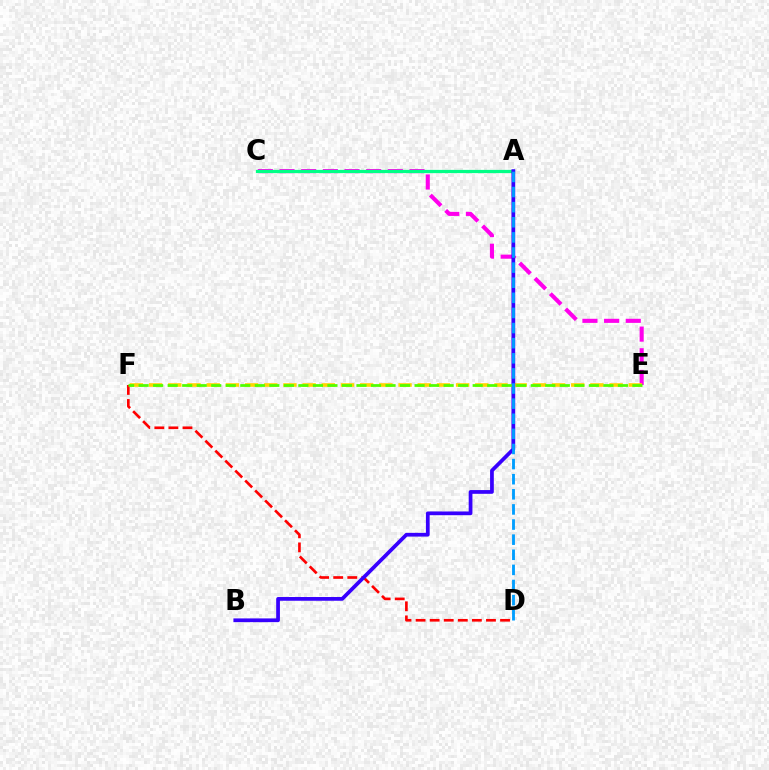{('C', 'E'): [{'color': '#ff00ed', 'line_style': 'dashed', 'thickness': 2.94}], ('E', 'F'): [{'color': '#ffd500', 'line_style': 'dashed', 'thickness': 2.61}, {'color': '#4fff00', 'line_style': 'dashed', 'thickness': 1.97}], ('D', 'F'): [{'color': '#ff0000', 'line_style': 'dashed', 'thickness': 1.91}], ('A', 'C'): [{'color': '#00ff86', 'line_style': 'solid', 'thickness': 2.33}], ('A', 'B'): [{'color': '#3700ff', 'line_style': 'solid', 'thickness': 2.69}], ('A', 'D'): [{'color': '#009eff', 'line_style': 'dashed', 'thickness': 2.05}]}